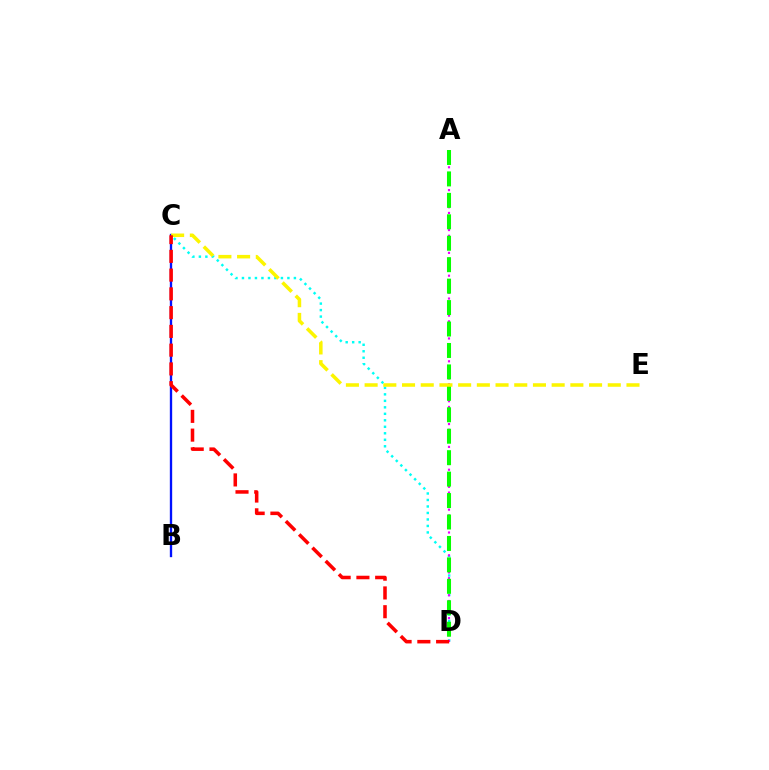{('C', 'D'): [{'color': '#00fff6', 'line_style': 'dotted', 'thickness': 1.76}, {'color': '#ff0000', 'line_style': 'dashed', 'thickness': 2.55}], ('B', 'C'): [{'color': '#0010ff', 'line_style': 'solid', 'thickness': 1.68}], ('A', 'D'): [{'color': '#ee00ff', 'line_style': 'dotted', 'thickness': 1.55}, {'color': '#08ff00', 'line_style': 'dashed', 'thickness': 2.91}], ('C', 'E'): [{'color': '#fcf500', 'line_style': 'dashed', 'thickness': 2.54}]}